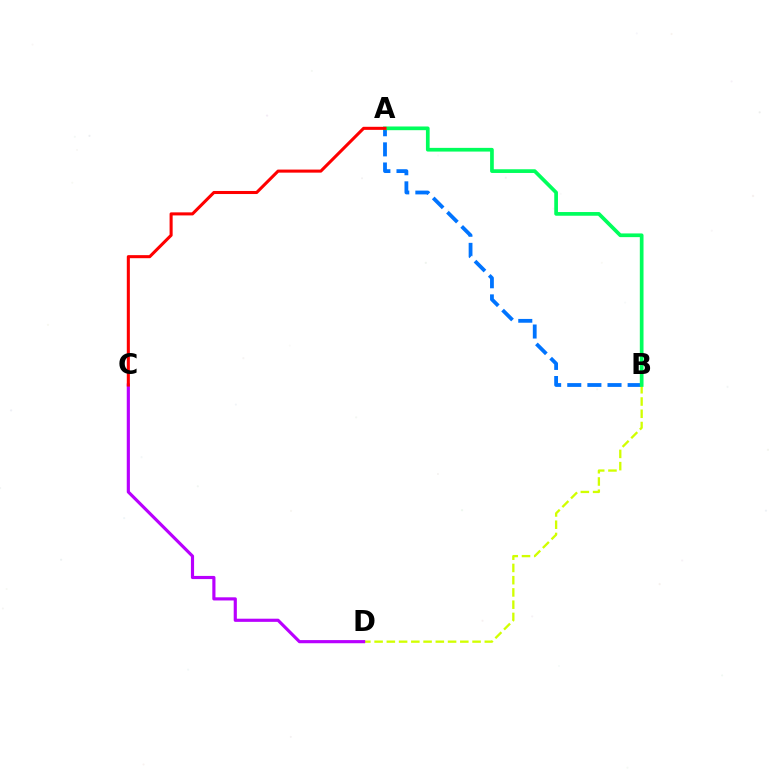{('A', 'B'): [{'color': '#0074ff', 'line_style': 'dashed', 'thickness': 2.73}, {'color': '#00ff5c', 'line_style': 'solid', 'thickness': 2.67}], ('B', 'D'): [{'color': '#d1ff00', 'line_style': 'dashed', 'thickness': 1.66}], ('C', 'D'): [{'color': '#b900ff', 'line_style': 'solid', 'thickness': 2.27}], ('A', 'C'): [{'color': '#ff0000', 'line_style': 'solid', 'thickness': 2.2}]}